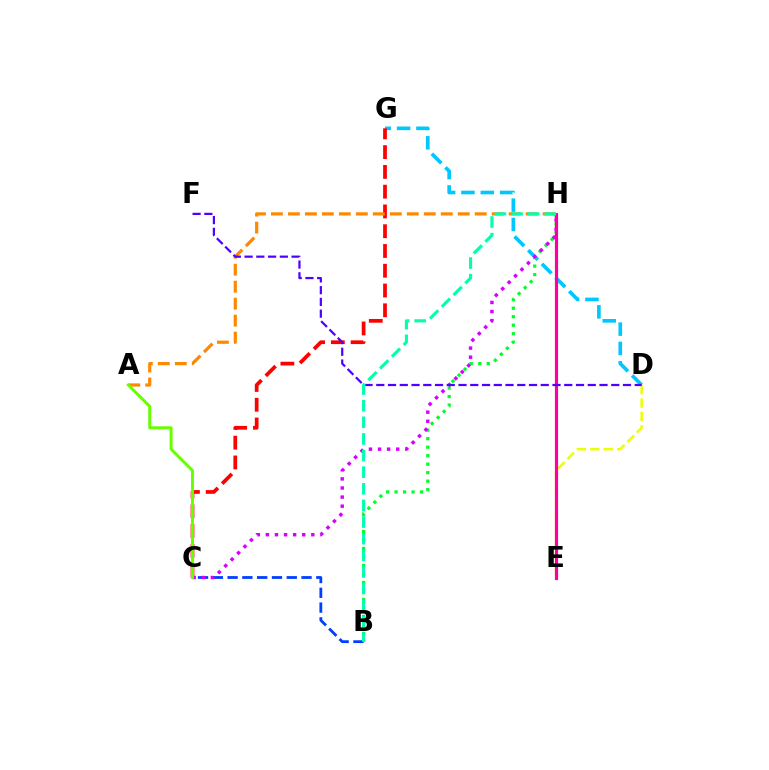{('D', 'G'): [{'color': '#00c7ff', 'line_style': 'dashed', 'thickness': 2.63}], ('D', 'E'): [{'color': '#eeff00', 'line_style': 'dashed', 'thickness': 1.82}], ('B', 'C'): [{'color': '#003fff', 'line_style': 'dashed', 'thickness': 2.01}], ('B', 'H'): [{'color': '#00ff27', 'line_style': 'dotted', 'thickness': 2.31}, {'color': '#00ffaf', 'line_style': 'dashed', 'thickness': 2.26}], ('C', 'G'): [{'color': '#ff0000', 'line_style': 'dashed', 'thickness': 2.69}], ('C', 'H'): [{'color': '#d600ff', 'line_style': 'dotted', 'thickness': 2.47}], ('A', 'H'): [{'color': '#ff8800', 'line_style': 'dashed', 'thickness': 2.31}], ('E', 'H'): [{'color': '#ff00a0', 'line_style': 'solid', 'thickness': 2.29}], ('A', 'C'): [{'color': '#66ff00', 'line_style': 'solid', 'thickness': 2.13}], ('D', 'F'): [{'color': '#4f00ff', 'line_style': 'dashed', 'thickness': 1.6}]}